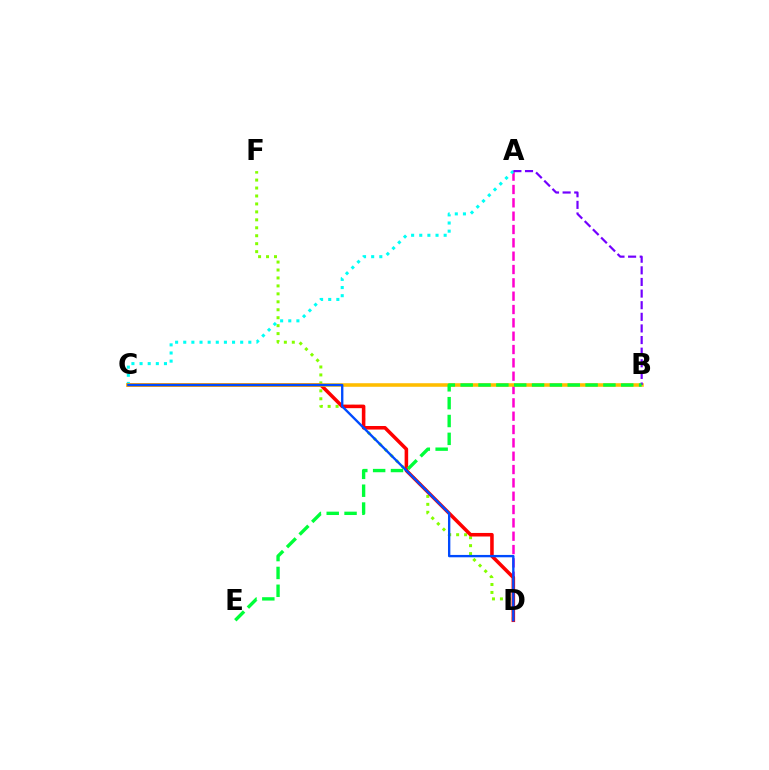{('D', 'F'): [{'color': '#84ff00', 'line_style': 'dotted', 'thickness': 2.16}], ('A', 'D'): [{'color': '#ff00cf', 'line_style': 'dashed', 'thickness': 1.81}], ('A', 'C'): [{'color': '#00fff6', 'line_style': 'dotted', 'thickness': 2.21}], ('C', 'D'): [{'color': '#ff0000', 'line_style': 'solid', 'thickness': 2.56}, {'color': '#004bff', 'line_style': 'solid', 'thickness': 1.69}], ('B', 'C'): [{'color': '#ffbd00', 'line_style': 'solid', 'thickness': 2.57}], ('A', 'B'): [{'color': '#7200ff', 'line_style': 'dashed', 'thickness': 1.58}], ('B', 'E'): [{'color': '#00ff39', 'line_style': 'dashed', 'thickness': 2.42}]}